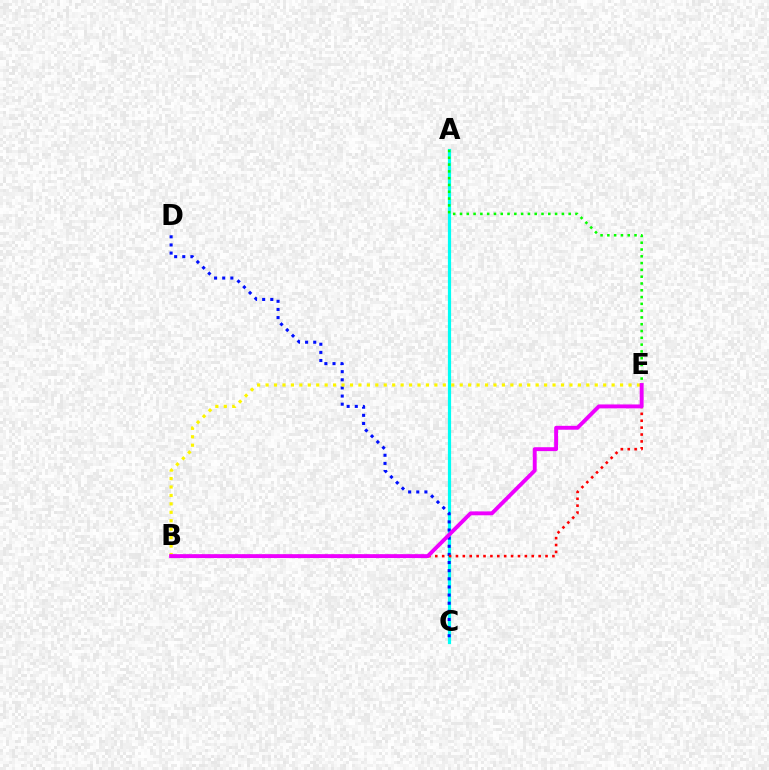{('A', 'C'): [{'color': '#00fff6', 'line_style': 'solid', 'thickness': 2.3}], ('A', 'E'): [{'color': '#08ff00', 'line_style': 'dotted', 'thickness': 1.85}], ('C', 'D'): [{'color': '#0010ff', 'line_style': 'dotted', 'thickness': 2.21}], ('B', 'E'): [{'color': '#ff0000', 'line_style': 'dotted', 'thickness': 1.87}, {'color': '#fcf500', 'line_style': 'dotted', 'thickness': 2.29}, {'color': '#ee00ff', 'line_style': 'solid', 'thickness': 2.81}]}